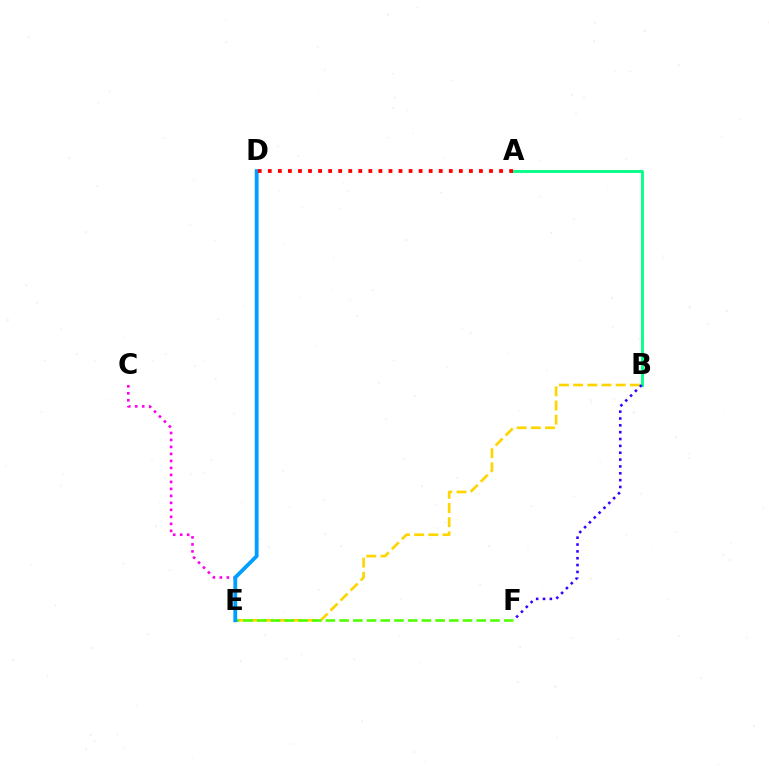{('C', 'E'): [{'color': '#ff00ed', 'line_style': 'dotted', 'thickness': 1.9}], ('B', 'E'): [{'color': '#ffd500', 'line_style': 'dashed', 'thickness': 1.93}], ('A', 'B'): [{'color': '#00ff86', 'line_style': 'solid', 'thickness': 2.03}], ('E', 'F'): [{'color': '#4fff00', 'line_style': 'dashed', 'thickness': 1.86}], ('D', 'E'): [{'color': '#009eff', 'line_style': 'solid', 'thickness': 2.74}], ('B', 'F'): [{'color': '#3700ff', 'line_style': 'dotted', 'thickness': 1.86}], ('A', 'D'): [{'color': '#ff0000', 'line_style': 'dotted', 'thickness': 2.73}]}